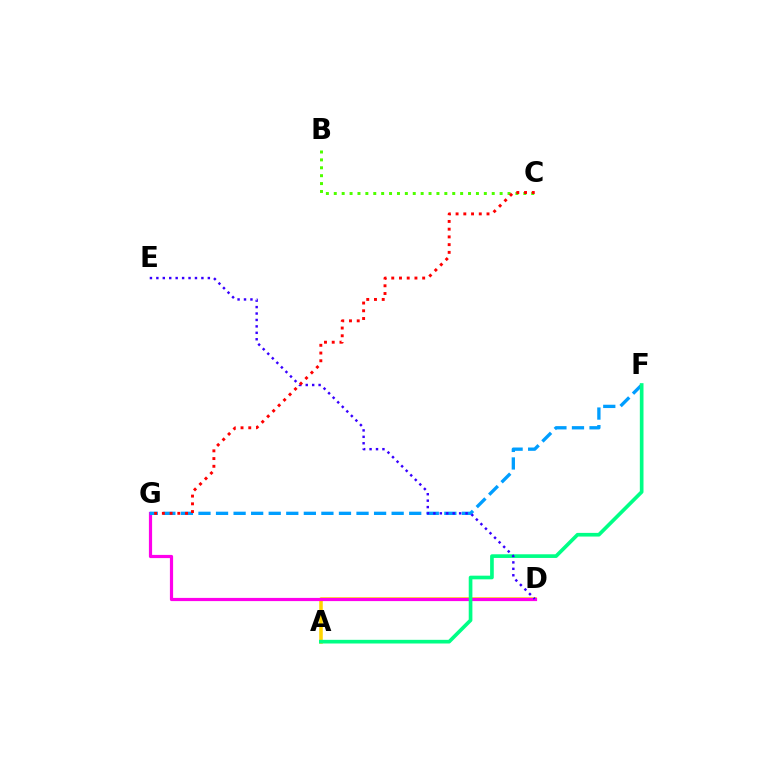{('A', 'D'): [{'color': '#ffd500', 'line_style': 'solid', 'thickness': 2.55}], ('D', 'G'): [{'color': '#ff00ed', 'line_style': 'solid', 'thickness': 2.3}], ('B', 'C'): [{'color': '#4fff00', 'line_style': 'dotted', 'thickness': 2.15}], ('F', 'G'): [{'color': '#009eff', 'line_style': 'dashed', 'thickness': 2.39}], ('A', 'F'): [{'color': '#00ff86', 'line_style': 'solid', 'thickness': 2.64}], ('D', 'E'): [{'color': '#3700ff', 'line_style': 'dotted', 'thickness': 1.75}], ('C', 'G'): [{'color': '#ff0000', 'line_style': 'dotted', 'thickness': 2.1}]}